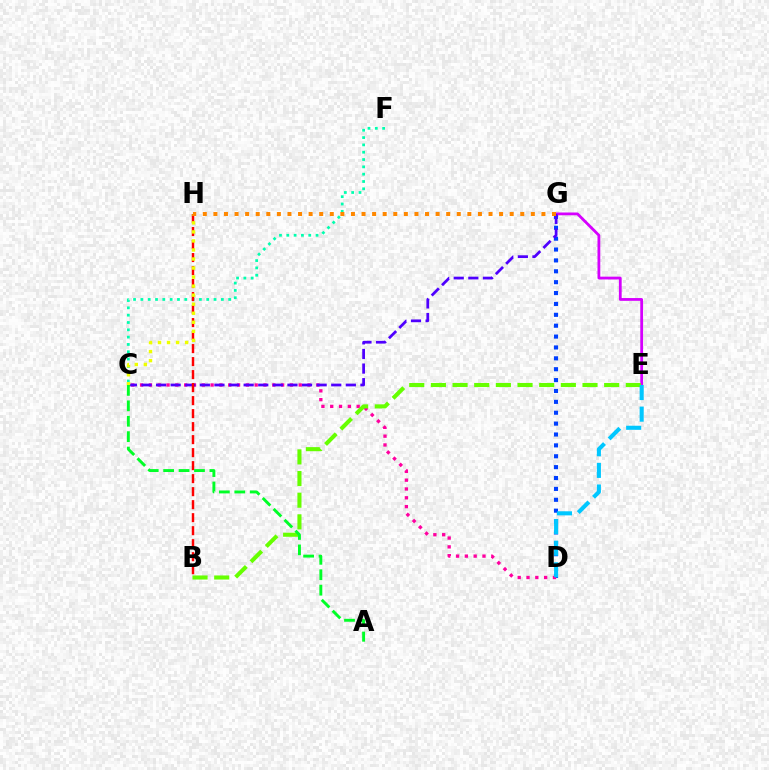{('D', 'G'): [{'color': '#003fff', 'line_style': 'dotted', 'thickness': 2.96}], ('C', 'F'): [{'color': '#00ffaf', 'line_style': 'dotted', 'thickness': 1.99}], ('E', 'G'): [{'color': '#d600ff', 'line_style': 'solid', 'thickness': 2.01}], ('C', 'D'): [{'color': '#ff00a0', 'line_style': 'dotted', 'thickness': 2.39}], ('B', 'E'): [{'color': '#66ff00', 'line_style': 'dashed', 'thickness': 2.94}], ('C', 'G'): [{'color': '#4f00ff', 'line_style': 'dashed', 'thickness': 1.98}], ('D', 'E'): [{'color': '#00c7ff', 'line_style': 'dashed', 'thickness': 2.94}], ('B', 'H'): [{'color': '#ff0000', 'line_style': 'dashed', 'thickness': 1.77}], ('C', 'H'): [{'color': '#eeff00', 'line_style': 'dotted', 'thickness': 2.46}], ('A', 'C'): [{'color': '#00ff27', 'line_style': 'dashed', 'thickness': 2.09}], ('G', 'H'): [{'color': '#ff8800', 'line_style': 'dotted', 'thickness': 2.88}]}